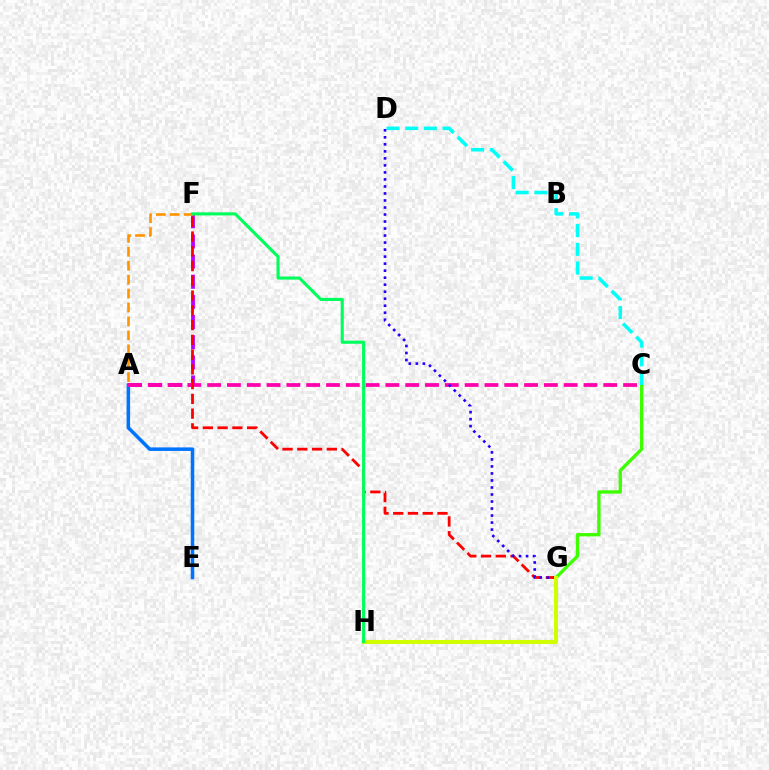{('C', 'G'): [{'color': '#3dff00', 'line_style': 'solid', 'thickness': 2.39}], ('A', 'F'): [{'color': '#b900ff', 'line_style': 'dashed', 'thickness': 2.74}, {'color': '#ff9400', 'line_style': 'dashed', 'thickness': 1.89}], ('A', 'E'): [{'color': '#0074ff', 'line_style': 'solid', 'thickness': 2.54}], ('A', 'C'): [{'color': '#ff00ac', 'line_style': 'dashed', 'thickness': 2.69}], ('F', 'G'): [{'color': '#ff0000', 'line_style': 'dashed', 'thickness': 2.0}], ('C', 'D'): [{'color': '#00fff6', 'line_style': 'dashed', 'thickness': 2.54}], ('D', 'G'): [{'color': '#2500ff', 'line_style': 'dotted', 'thickness': 1.91}], ('G', 'H'): [{'color': '#d1ff00', 'line_style': 'solid', 'thickness': 2.92}], ('F', 'H'): [{'color': '#00ff5c', 'line_style': 'solid', 'thickness': 2.23}]}